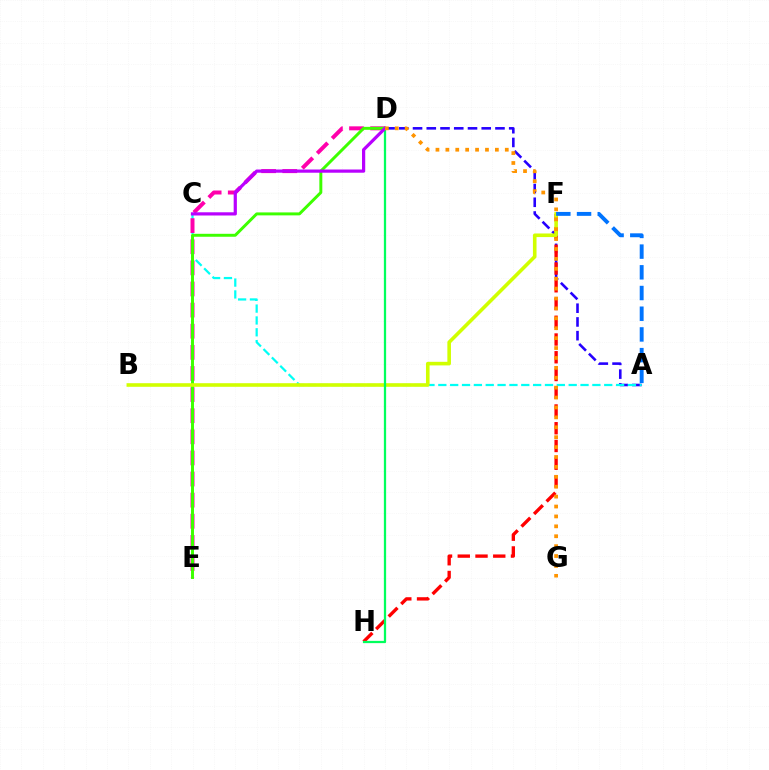{('A', 'D'): [{'color': '#2500ff', 'line_style': 'dashed', 'thickness': 1.87}], ('A', 'C'): [{'color': '#00fff6', 'line_style': 'dashed', 'thickness': 1.61}], ('D', 'E'): [{'color': '#ff00ac', 'line_style': 'dashed', 'thickness': 2.87}, {'color': '#3dff00', 'line_style': 'solid', 'thickness': 2.13}], ('F', 'H'): [{'color': '#ff0000', 'line_style': 'dashed', 'thickness': 2.41}], ('B', 'F'): [{'color': '#d1ff00', 'line_style': 'solid', 'thickness': 2.59}], ('D', 'H'): [{'color': '#00ff5c', 'line_style': 'solid', 'thickness': 1.63}], ('C', 'D'): [{'color': '#b900ff', 'line_style': 'solid', 'thickness': 2.31}], ('A', 'F'): [{'color': '#0074ff', 'line_style': 'dashed', 'thickness': 2.81}], ('D', 'G'): [{'color': '#ff9400', 'line_style': 'dotted', 'thickness': 2.69}]}